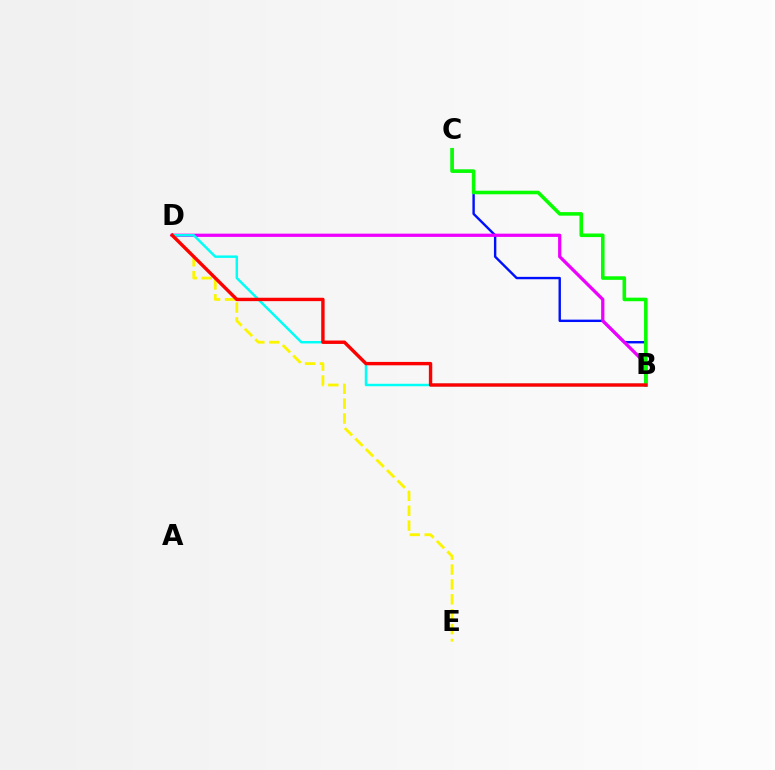{('B', 'C'): [{'color': '#0010ff', 'line_style': 'solid', 'thickness': 1.73}, {'color': '#08ff00', 'line_style': 'solid', 'thickness': 2.58}], ('B', 'D'): [{'color': '#ee00ff', 'line_style': 'solid', 'thickness': 2.34}, {'color': '#00fff6', 'line_style': 'solid', 'thickness': 1.78}, {'color': '#ff0000', 'line_style': 'solid', 'thickness': 2.44}], ('D', 'E'): [{'color': '#fcf500', 'line_style': 'dashed', 'thickness': 2.02}]}